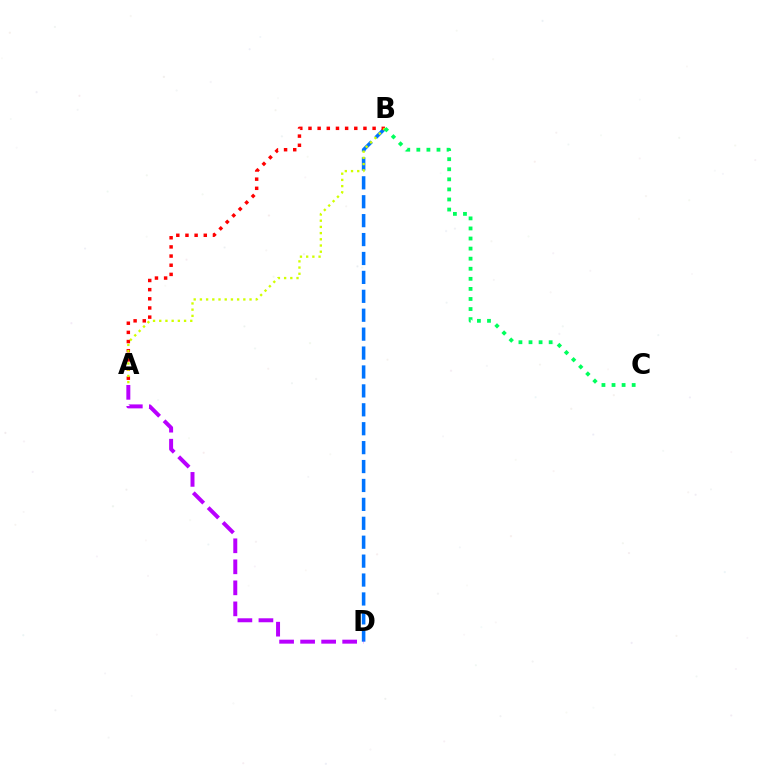{('B', 'D'): [{'color': '#0074ff', 'line_style': 'dashed', 'thickness': 2.57}], ('A', 'B'): [{'color': '#ff0000', 'line_style': 'dotted', 'thickness': 2.49}, {'color': '#d1ff00', 'line_style': 'dotted', 'thickness': 1.69}], ('A', 'D'): [{'color': '#b900ff', 'line_style': 'dashed', 'thickness': 2.86}], ('B', 'C'): [{'color': '#00ff5c', 'line_style': 'dotted', 'thickness': 2.74}]}